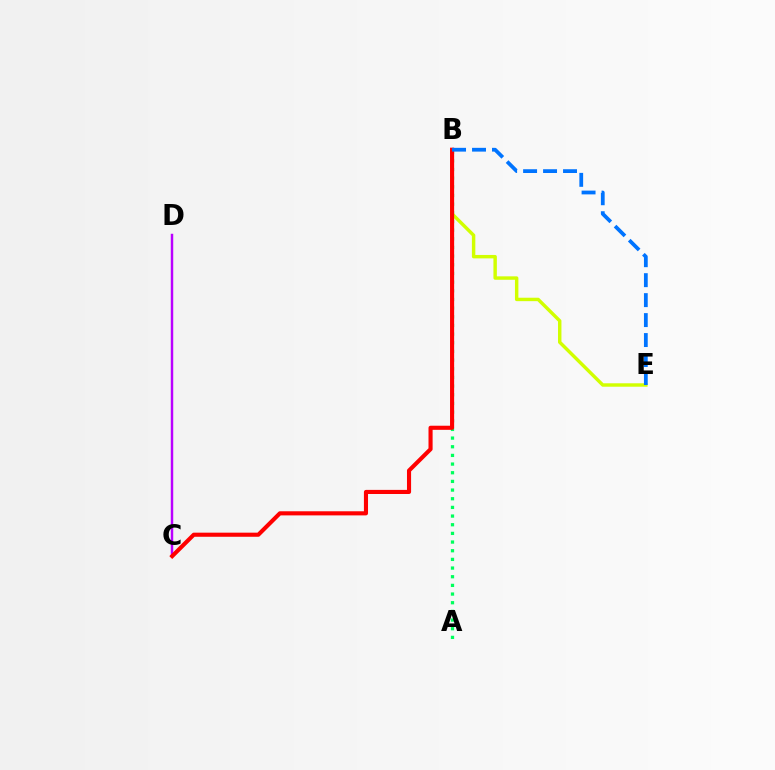{('C', 'D'): [{'color': '#b900ff', 'line_style': 'solid', 'thickness': 1.77}], ('A', 'B'): [{'color': '#00ff5c', 'line_style': 'dotted', 'thickness': 2.35}], ('B', 'E'): [{'color': '#d1ff00', 'line_style': 'solid', 'thickness': 2.47}, {'color': '#0074ff', 'line_style': 'dashed', 'thickness': 2.71}], ('B', 'C'): [{'color': '#ff0000', 'line_style': 'solid', 'thickness': 2.96}]}